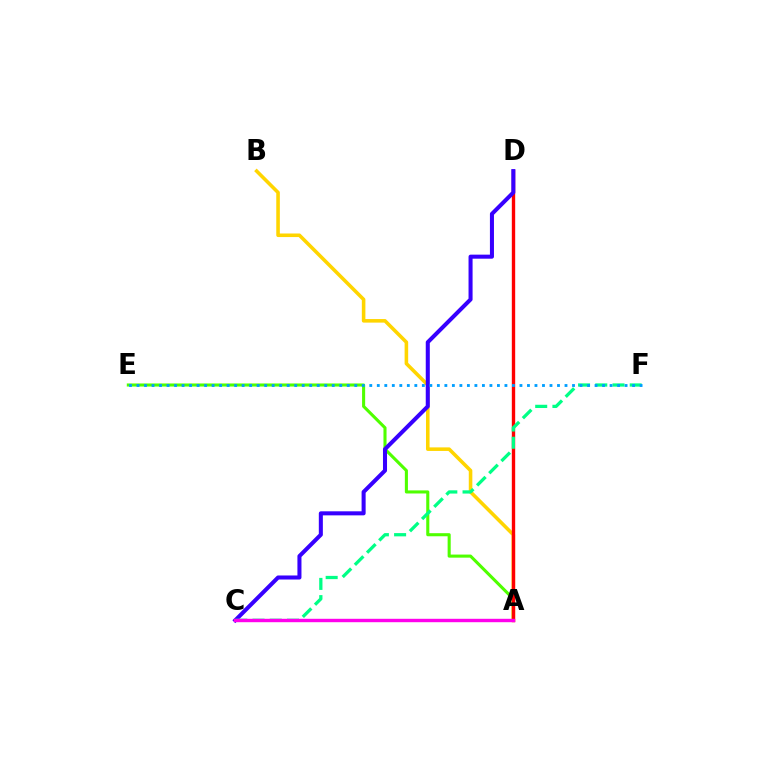{('A', 'E'): [{'color': '#4fff00', 'line_style': 'solid', 'thickness': 2.22}], ('A', 'B'): [{'color': '#ffd500', 'line_style': 'solid', 'thickness': 2.57}], ('A', 'D'): [{'color': '#ff0000', 'line_style': 'solid', 'thickness': 2.42}], ('C', 'D'): [{'color': '#3700ff', 'line_style': 'solid', 'thickness': 2.91}], ('C', 'F'): [{'color': '#00ff86', 'line_style': 'dashed', 'thickness': 2.34}], ('E', 'F'): [{'color': '#009eff', 'line_style': 'dotted', 'thickness': 2.04}], ('A', 'C'): [{'color': '#ff00ed', 'line_style': 'solid', 'thickness': 2.45}]}